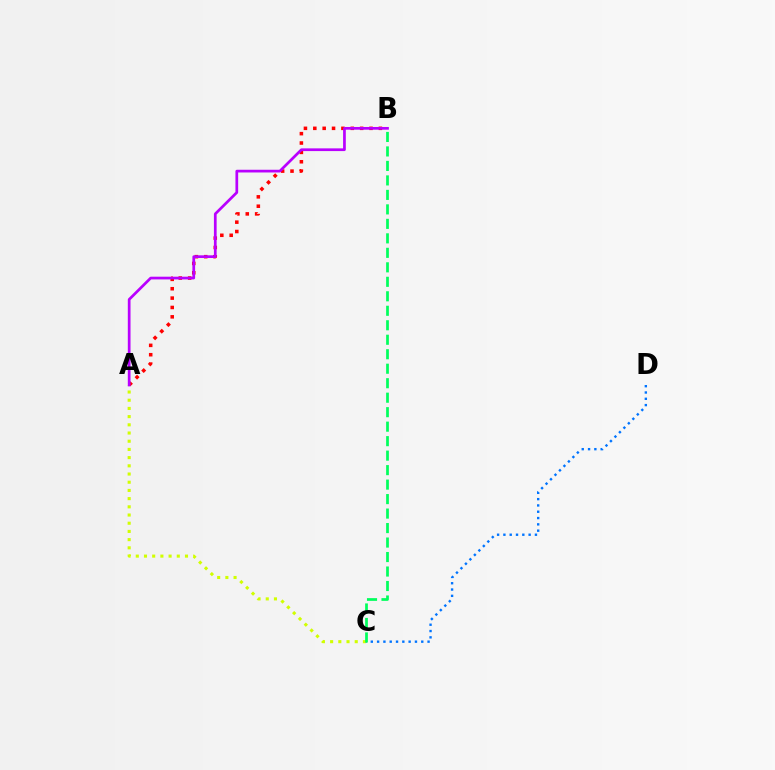{('A', 'C'): [{'color': '#d1ff00', 'line_style': 'dotted', 'thickness': 2.23}], ('C', 'D'): [{'color': '#0074ff', 'line_style': 'dotted', 'thickness': 1.71}], ('A', 'B'): [{'color': '#ff0000', 'line_style': 'dotted', 'thickness': 2.55}, {'color': '#b900ff', 'line_style': 'solid', 'thickness': 1.96}], ('B', 'C'): [{'color': '#00ff5c', 'line_style': 'dashed', 'thickness': 1.97}]}